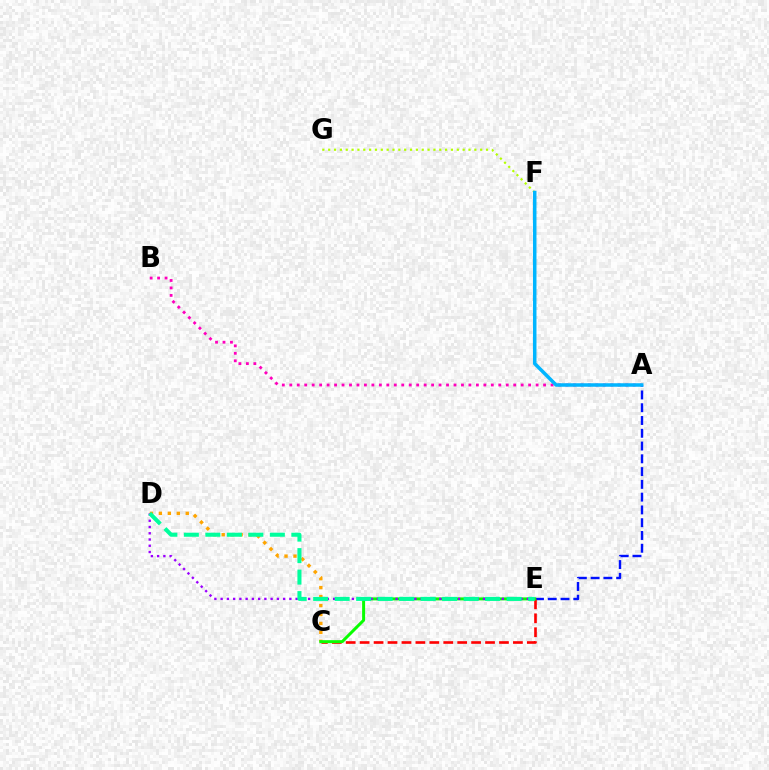{('C', 'D'): [{'color': '#ffa500', 'line_style': 'dotted', 'thickness': 2.43}], ('A', 'E'): [{'color': '#0010ff', 'line_style': 'dashed', 'thickness': 1.74}], ('F', 'G'): [{'color': '#b3ff00', 'line_style': 'dotted', 'thickness': 1.59}], ('A', 'B'): [{'color': '#ff00bd', 'line_style': 'dotted', 'thickness': 2.03}], ('C', 'E'): [{'color': '#ff0000', 'line_style': 'dashed', 'thickness': 1.89}, {'color': '#08ff00', 'line_style': 'solid', 'thickness': 2.15}], ('D', 'E'): [{'color': '#9b00ff', 'line_style': 'dotted', 'thickness': 1.7}, {'color': '#00ff9d', 'line_style': 'dashed', 'thickness': 2.92}], ('A', 'F'): [{'color': '#00b5ff', 'line_style': 'solid', 'thickness': 2.53}]}